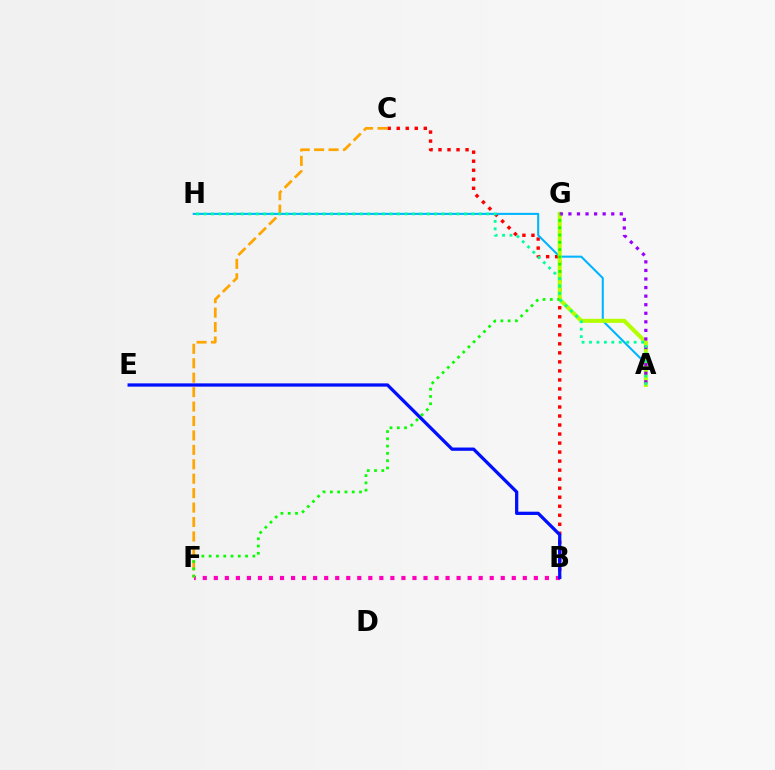{('B', 'C'): [{'color': '#ff0000', 'line_style': 'dotted', 'thickness': 2.45}], ('A', 'H'): [{'color': '#00b5ff', 'line_style': 'solid', 'thickness': 1.5}, {'color': '#00ff9d', 'line_style': 'dotted', 'thickness': 2.02}], ('C', 'F'): [{'color': '#ffa500', 'line_style': 'dashed', 'thickness': 1.96}], ('A', 'G'): [{'color': '#b3ff00', 'line_style': 'solid', 'thickness': 2.91}, {'color': '#9b00ff', 'line_style': 'dotted', 'thickness': 2.33}], ('B', 'F'): [{'color': '#ff00bd', 'line_style': 'dotted', 'thickness': 3.0}], ('F', 'G'): [{'color': '#08ff00', 'line_style': 'dotted', 'thickness': 1.98}], ('B', 'E'): [{'color': '#0010ff', 'line_style': 'solid', 'thickness': 2.35}]}